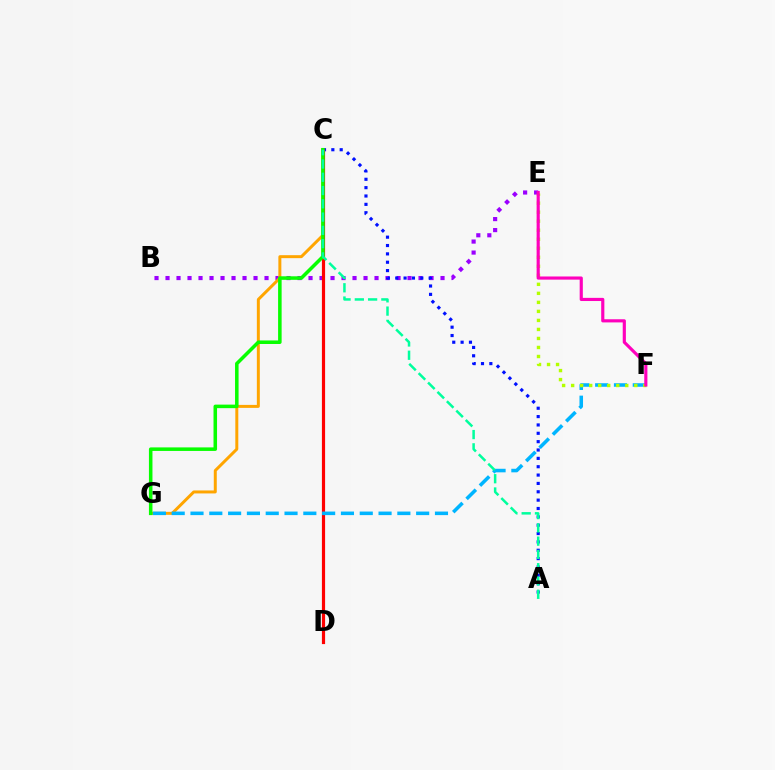{('B', 'E'): [{'color': '#9b00ff', 'line_style': 'dotted', 'thickness': 2.99}], ('C', 'G'): [{'color': '#ffa500', 'line_style': 'solid', 'thickness': 2.15}, {'color': '#08ff00', 'line_style': 'solid', 'thickness': 2.55}], ('A', 'C'): [{'color': '#0010ff', 'line_style': 'dotted', 'thickness': 2.27}, {'color': '#00ff9d', 'line_style': 'dashed', 'thickness': 1.8}], ('C', 'D'): [{'color': '#ff0000', 'line_style': 'solid', 'thickness': 2.29}], ('F', 'G'): [{'color': '#00b5ff', 'line_style': 'dashed', 'thickness': 2.55}], ('E', 'F'): [{'color': '#b3ff00', 'line_style': 'dotted', 'thickness': 2.45}, {'color': '#ff00bd', 'line_style': 'solid', 'thickness': 2.27}]}